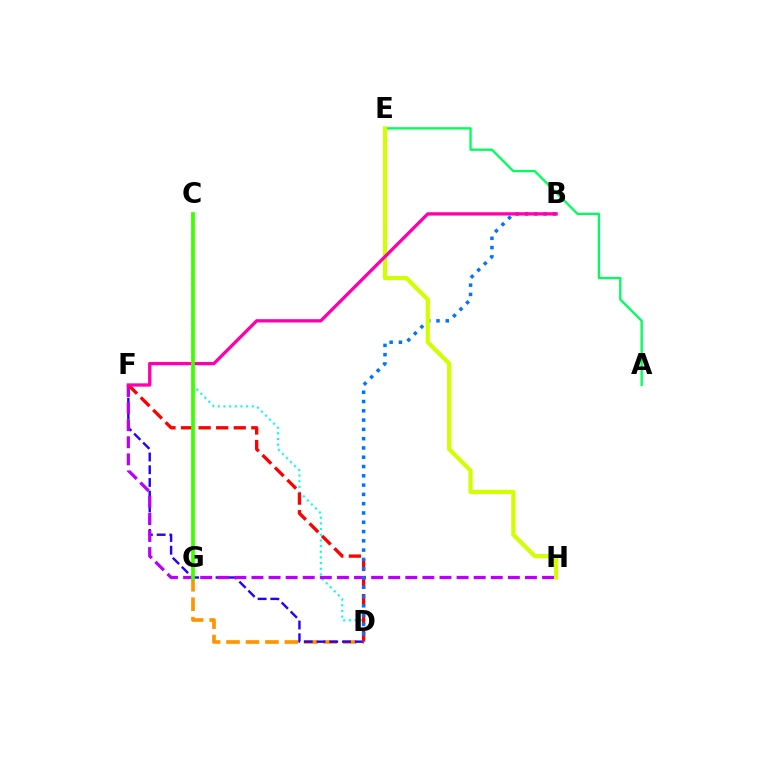{('A', 'E'): [{'color': '#00ff5c', 'line_style': 'solid', 'thickness': 1.67}], ('C', 'D'): [{'color': '#00fff6', 'line_style': 'dotted', 'thickness': 1.54}], ('D', 'G'): [{'color': '#ff9400', 'line_style': 'dashed', 'thickness': 2.64}], ('D', 'F'): [{'color': '#2500ff', 'line_style': 'dashed', 'thickness': 1.73}, {'color': '#ff0000', 'line_style': 'dashed', 'thickness': 2.39}], ('F', 'H'): [{'color': '#b900ff', 'line_style': 'dashed', 'thickness': 2.32}], ('B', 'D'): [{'color': '#0074ff', 'line_style': 'dotted', 'thickness': 2.52}], ('E', 'H'): [{'color': '#d1ff00', 'line_style': 'solid', 'thickness': 3.0}], ('B', 'F'): [{'color': '#ff00ac', 'line_style': 'solid', 'thickness': 2.38}], ('C', 'G'): [{'color': '#3dff00', 'line_style': 'solid', 'thickness': 2.68}]}